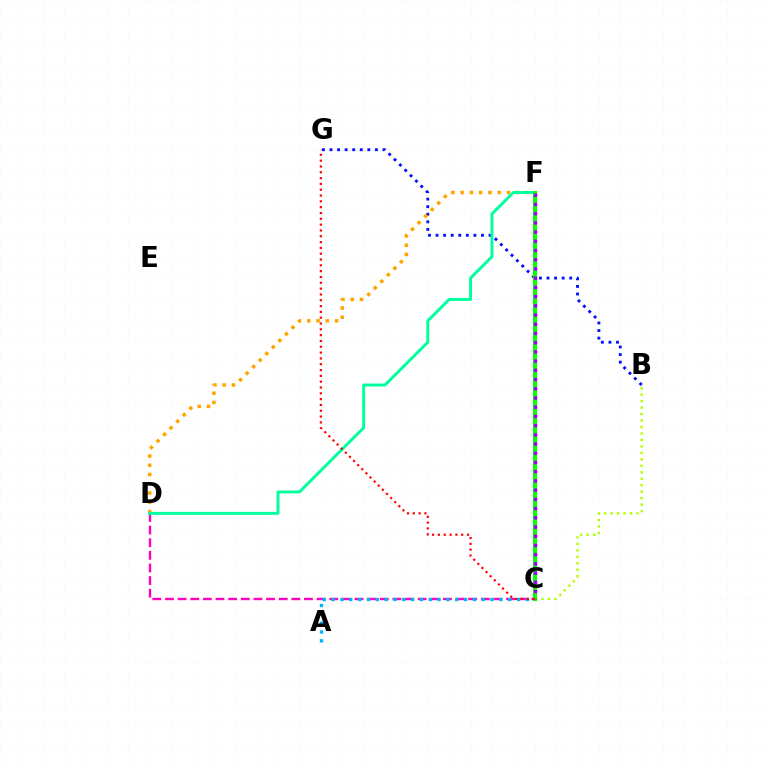{('C', 'D'): [{'color': '#ff00bd', 'line_style': 'dashed', 'thickness': 1.72}], ('B', 'G'): [{'color': '#0010ff', 'line_style': 'dotted', 'thickness': 2.06}], ('A', 'C'): [{'color': '#00b5ff', 'line_style': 'dotted', 'thickness': 2.4}], ('D', 'F'): [{'color': '#ffa500', 'line_style': 'dotted', 'thickness': 2.52}, {'color': '#00ff9d', 'line_style': 'solid', 'thickness': 2.12}], ('B', 'C'): [{'color': '#b3ff00', 'line_style': 'dotted', 'thickness': 1.76}], ('C', 'F'): [{'color': '#08ff00', 'line_style': 'solid', 'thickness': 2.93}, {'color': '#9b00ff', 'line_style': 'dotted', 'thickness': 2.5}], ('C', 'G'): [{'color': '#ff0000', 'line_style': 'dotted', 'thickness': 1.58}]}